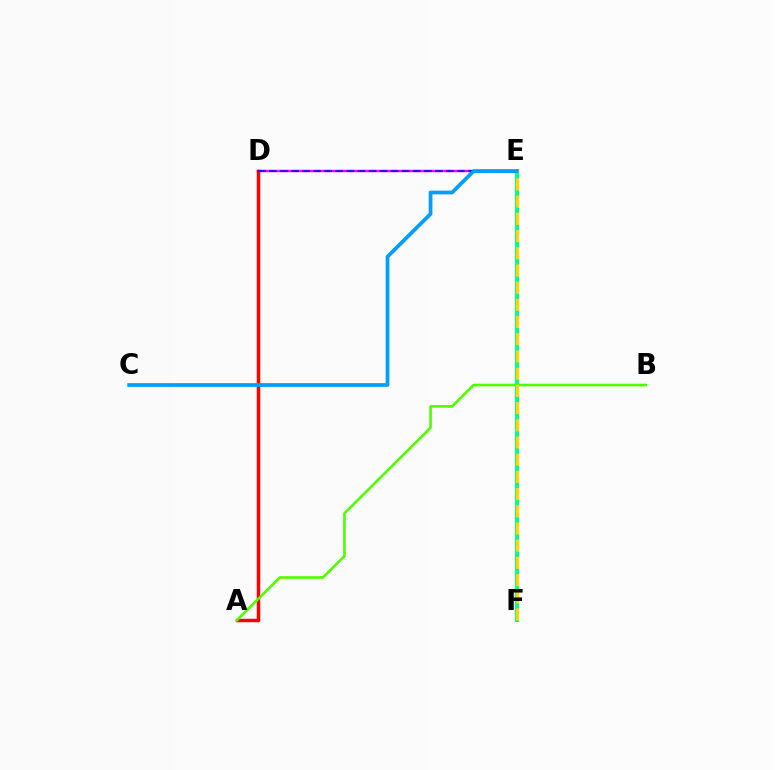{('D', 'E'): [{'color': '#ff00ed', 'line_style': 'solid', 'thickness': 1.74}, {'color': '#3700ff', 'line_style': 'dashed', 'thickness': 1.5}], ('A', 'D'): [{'color': '#ff0000', 'line_style': 'solid', 'thickness': 2.5}], ('E', 'F'): [{'color': '#00ff86', 'line_style': 'solid', 'thickness': 2.91}, {'color': '#ffd500', 'line_style': 'dashed', 'thickness': 2.34}], ('A', 'B'): [{'color': '#4fff00', 'line_style': 'solid', 'thickness': 1.89}], ('C', 'E'): [{'color': '#009eff', 'line_style': 'solid', 'thickness': 2.69}]}